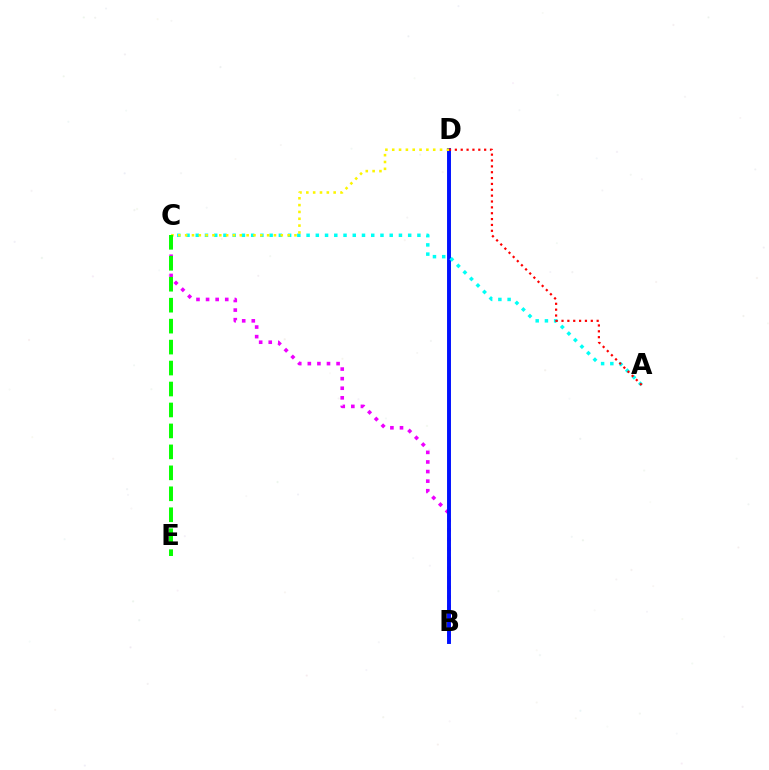{('B', 'C'): [{'color': '#ee00ff', 'line_style': 'dotted', 'thickness': 2.6}], ('B', 'D'): [{'color': '#0010ff', 'line_style': 'solid', 'thickness': 2.83}], ('A', 'C'): [{'color': '#00fff6', 'line_style': 'dotted', 'thickness': 2.51}], ('C', 'D'): [{'color': '#fcf500', 'line_style': 'dotted', 'thickness': 1.86}], ('A', 'D'): [{'color': '#ff0000', 'line_style': 'dotted', 'thickness': 1.59}], ('C', 'E'): [{'color': '#08ff00', 'line_style': 'dashed', 'thickness': 2.85}]}